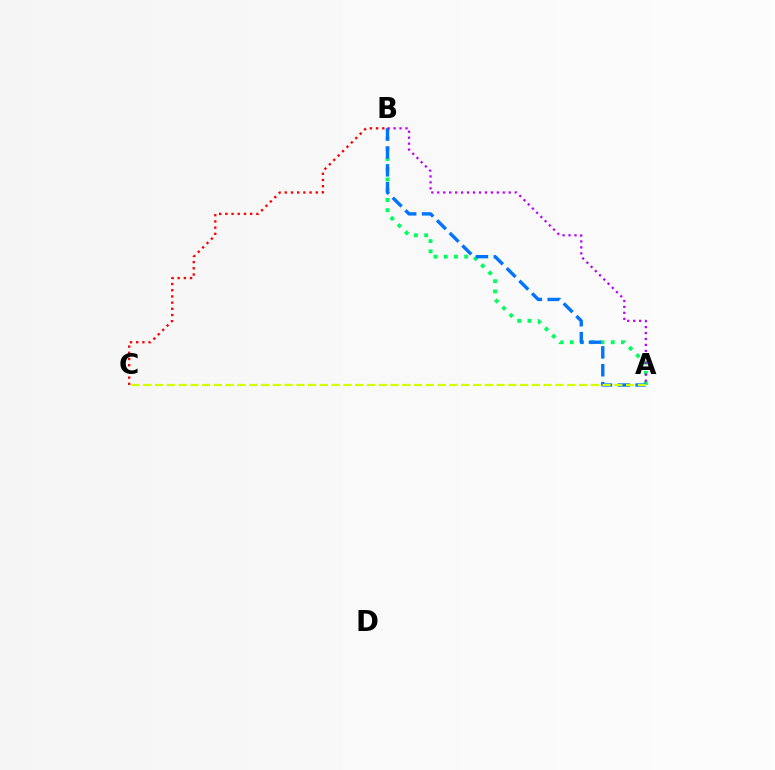{('B', 'C'): [{'color': '#ff0000', 'line_style': 'dotted', 'thickness': 1.69}], ('A', 'B'): [{'color': '#00ff5c', 'line_style': 'dotted', 'thickness': 2.78}, {'color': '#0074ff', 'line_style': 'dashed', 'thickness': 2.43}, {'color': '#b900ff', 'line_style': 'dotted', 'thickness': 1.62}], ('A', 'C'): [{'color': '#d1ff00', 'line_style': 'dashed', 'thickness': 1.6}]}